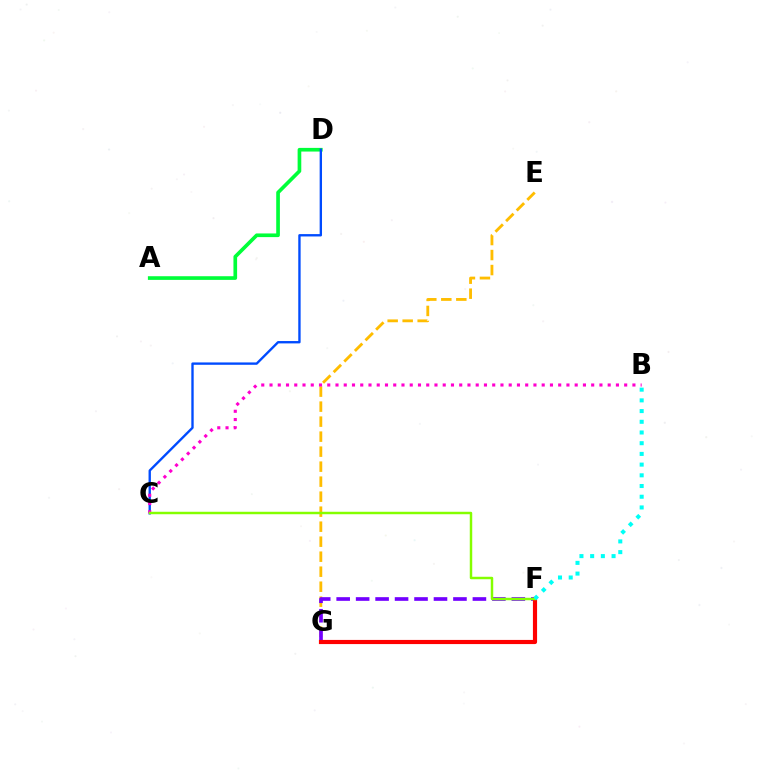{('E', 'G'): [{'color': '#ffbd00', 'line_style': 'dashed', 'thickness': 2.04}], ('F', 'G'): [{'color': '#7200ff', 'line_style': 'dashed', 'thickness': 2.64}, {'color': '#ff0000', 'line_style': 'solid', 'thickness': 2.99}], ('A', 'D'): [{'color': '#00ff39', 'line_style': 'solid', 'thickness': 2.64}], ('C', 'D'): [{'color': '#004bff', 'line_style': 'solid', 'thickness': 1.7}], ('B', 'C'): [{'color': '#ff00cf', 'line_style': 'dotted', 'thickness': 2.24}], ('C', 'F'): [{'color': '#84ff00', 'line_style': 'solid', 'thickness': 1.77}], ('B', 'F'): [{'color': '#00fff6', 'line_style': 'dotted', 'thickness': 2.91}]}